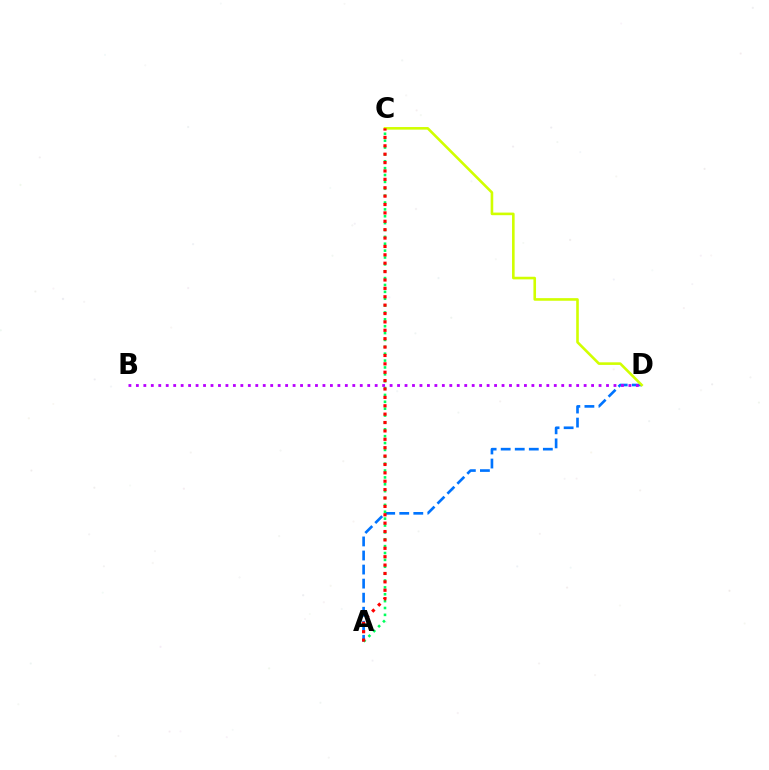{('A', 'D'): [{'color': '#0074ff', 'line_style': 'dashed', 'thickness': 1.91}], ('A', 'C'): [{'color': '#00ff5c', 'line_style': 'dotted', 'thickness': 1.87}, {'color': '#ff0000', 'line_style': 'dotted', 'thickness': 2.28}], ('B', 'D'): [{'color': '#b900ff', 'line_style': 'dotted', 'thickness': 2.03}], ('C', 'D'): [{'color': '#d1ff00', 'line_style': 'solid', 'thickness': 1.88}]}